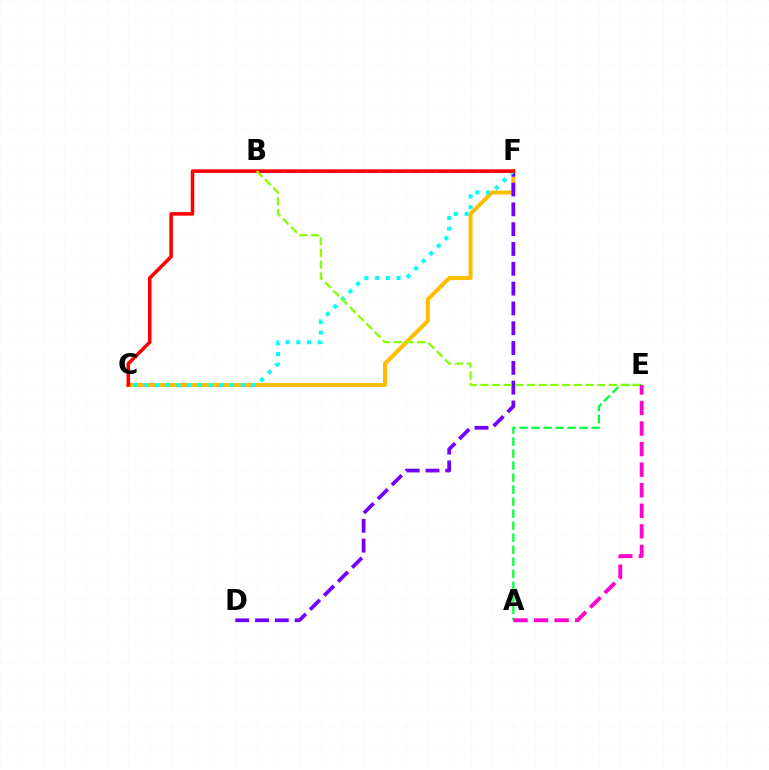{('A', 'E'): [{'color': '#00ff39', 'line_style': 'dashed', 'thickness': 1.63}, {'color': '#ff00cf', 'line_style': 'dashed', 'thickness': 2.79}], ('B', 'F'): [{'color': '#004bff', 'line_style': 'dashed', 'thickness': 1.89}], ('C', 'F'): [{'color': '#ffbd00', 'line_style': 'solid', 'thickness': 2.88}, {'color': '#00fff6', 'line_style': 'dotted', 'thickness': 2.91}, {'color': '#ff0000', 'line_style': 'solid', 'thickness': 2.56}], ('D', 'F'): [{'color': '#7200ff', 'line_style': 'dashed', 'thickness': 2.69}], ('B', 'E'): [{'color': '#84ff00', 'line_style': 'dashed', 'thickness': 1.59}]}